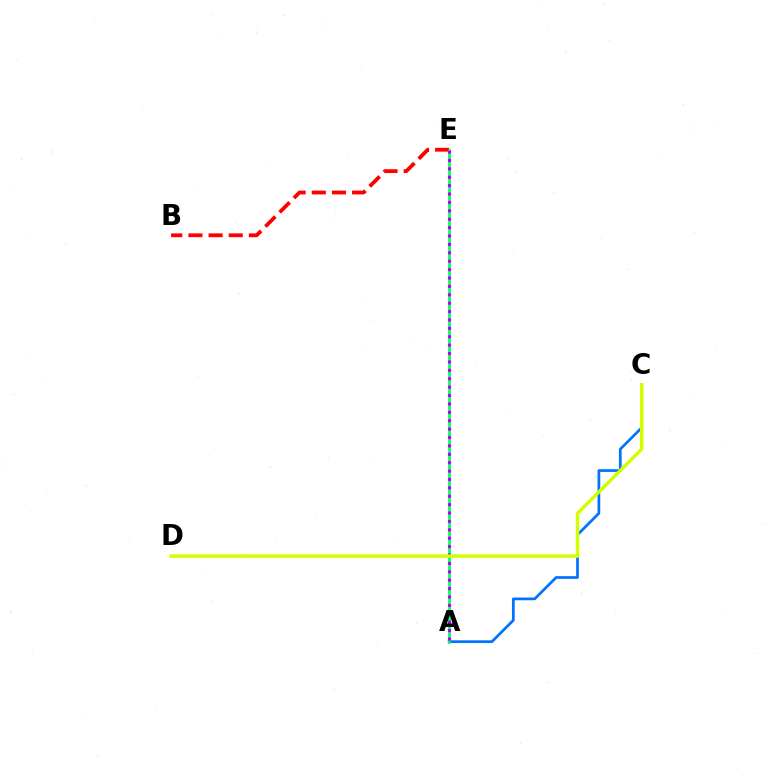{('B', 'E'): [{'color': '#ff0000', 'line_style': 'dashed', 'thickness': 2.74}], ('A', 'C'): [{'color': '#0074ff', 'line_style': 'solid', 'thickness': 1.97}], ('A', 'E'): [{'color': '#00ff5c', 'line_style': 'solid', 'thickness': 1.96}, {'color': '#b900ff', 'line_style': 'dotted', 'thickness': 2.28}], ('C', 'D'): [{'color': '#d1ff00', 'line_style': 'solid', 'thickness': 2.49}]}